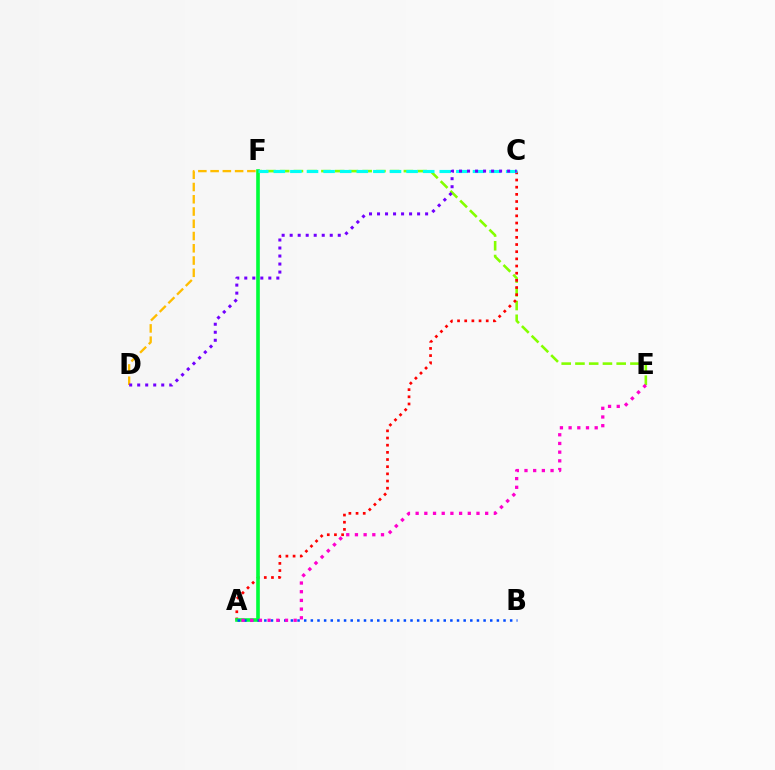{('E', 'F'): [{'color': '#84ff00', 'line_style': 'dashed', 'thickness': 1.87}], ('A', 'C'): [{'color': '#ff0000', 'line_style': 'dotted', 'thickness': 1.95}], ('A', 'F'): [{'color': '#00ff39', 'line_style': 'solid', 'thickness': 2.61}], ('A', 'B'): [{'color': '#004bff', 'line_style': 'dotted', 'thickness': 1.81}], ('A', 'E'): [{'color': '#ff00cf', 'line_style': 'dotted', 'thickness': 2.36}], ('D', 'F'): [{'color': '#ffbd00', 'line_style': 'dashed', 'thickness': 1.66}], ('C', 'F'): [{'color': '#00fff6', 'line_style': 'dashed', 'thickness': 2.26}], ('C', 'D'): [{'color': '#7200ff', 'line_style': 'dotted', 'thickness': 2.18}]}